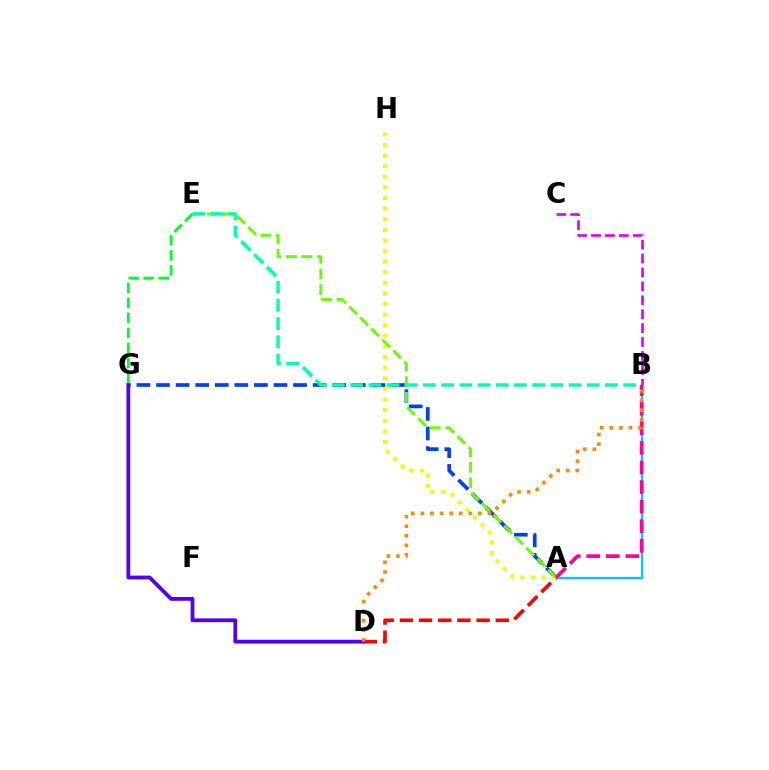{('A', 'B'): [{'color': '#00c7ff', 'line_style': 'solid', 'thickness': 1.65}, {'color': '#ff00a0', 'line_style': 'dashed', 'thickness': 2.66}], ('E', 'G'): [{'color': '#00ff27', 'line_style': 'dashed', 'thickness': 2.04}], ('A', 'D'): [{'color': '#ff0000', 'line_style': 'dashed', 'thickness': 2.6}], ('A', 'G'): [{'color': '#003fff', 'line_style': 'dashed', 'thickness': 2.66}], ('B', 'C'): [{'color': '#d600ff', 'line_style': 'dashed', 'thickness': 1.89}], ('A', 'H'): [{'color': '#eeff00', 'line_style': 'dotted', 'thickness': 2.88}], ('D', 'G'): [{'color': '#4f00ff', 'line_style': 'solid', 'thickness': 2.72}], ('A', 'E'): [{'color': '#66ff00', 'line_style': 'dashed', 'thickness': 2.12}], ('B', 'E'): [{'color': '#00ffaf', 'line_style': 'dashed', 'thickness': 2.47}], ('B', 'D'): [{'color': '#ff8800', 'line_style': 'dotted', 'thickness': 2.61}]}